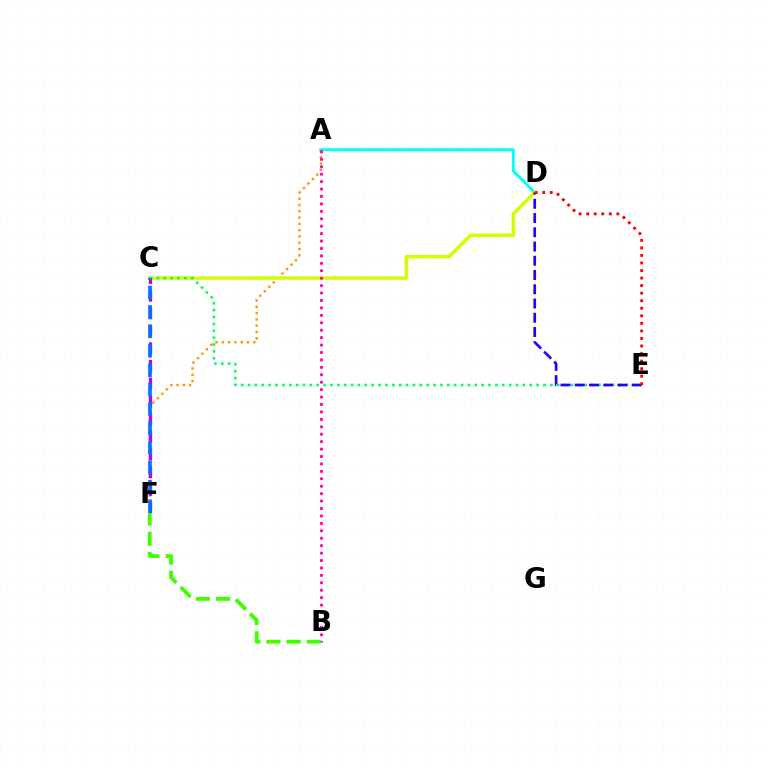{('A', 'D'): [{'color': '#00fff6', 'line_style': 'solid', 'thickness': 2.08}], ('A', 'F'): [{'color': '#ff9400', 'line_style': 'dotted', 'thickness': 1.71}], ('C', 'D'): [{'color': '#d1ff00', 'line_style': 'solid', 'thickness': 2.49}], ('A', 'B'): [{'color': '#ff00ac', 'line_style': 'dotted', 'thickness': 2.02}], ('C', 'E'): [{'color': '#00ff5c', 'line_style': 'dotted', 'thickness': 1.87}], ('D', 'E'): [{'color': '#2500ff', 'line_style': 'dashed', 'thickness': 1.94}, {'color': '#ff0000', 'line_style': 'dotted', 'thickness': 2.05}], ('C', 'F'): [{'color': '#b900ff', 'line_style': 'dashed', 'thickness': 2.4}, {'color': '#0074ff', 'line_style': 'dashed', 'thickness': 2.64}], ('B', 'F'): [{'color': '#3dff00', 'line_style': 'dashed', 'thickness': 2.74}]}